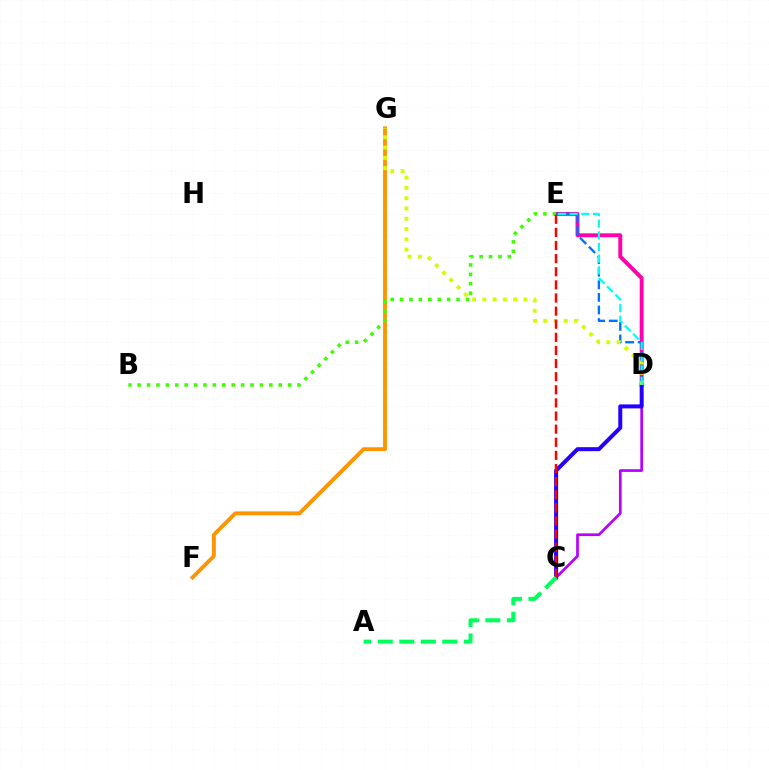{('D', 'E'): [{'color': '#ff00ac', 'line_style': 'solid', 'thickness': 2.83}, {'color': '#0074ff', 'line_style': 'dashed', 'thickness': 1.71}, {'color': '#00fff6', 'line_style': 'dashed', 'thickness': 1.58}], ('C', 'D'): [{'color': '#b900ff', 'line_style': 'solid', 'thickness': 1.95}, {'color': '#2500ff', 'line_style': 'solid', 'thickness': 2.88}], ('F', 'G'): [{'color': '#ff9400', 'line_style': 'solid', 'thickness': 2.78}], ('D', 'G'): [{'color': '#d1ff00', 'line_style': 'dotted', 'thickness': 2.79}], ('B', 'E'): [{'color': '#3dff00', 'line_style': 'dotted', 'thickness': 2.56}], ('C', 'E'): [{'color': '#ff0000', 'line_style': 'dashed', 'thickness': 1.78}], ('A', 'C'): [{'color': '#00ff5c', 'line_style': 'dashed', 'thickness': 2.92}]}